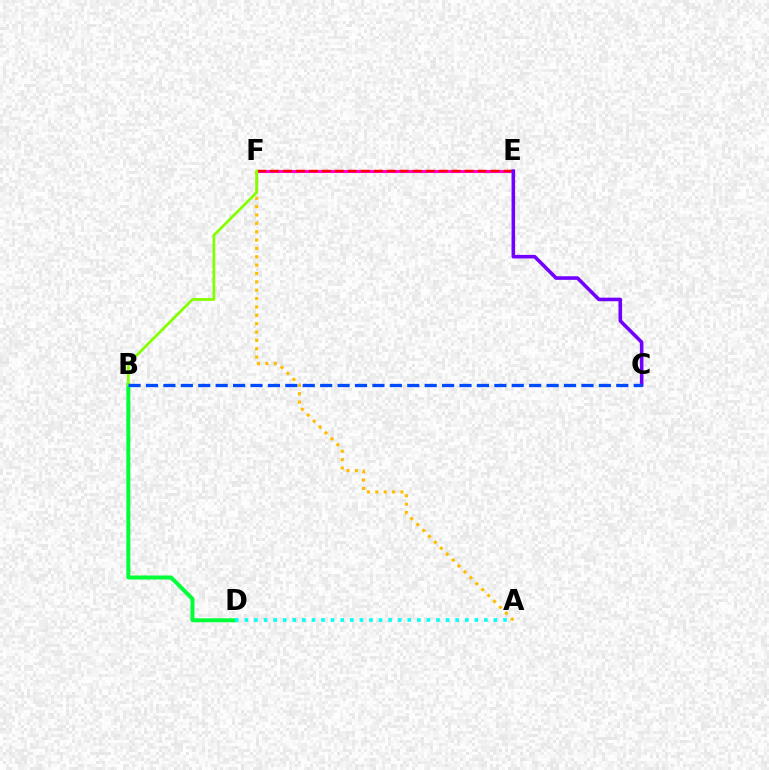{('E', 'F'): [{'color': '#ff00cf', 'line_style': 'solid', 'thickness': 2.2}, {'color': '#ff0000', 'line_style': 'dashed', 'thickness': 1.76}], ('C', 'E'): [{'color': '#7200ff', 'line_style': 'solid', 'thickness': 2.58}], ('B', 'D'): [{'color': '#00ff39', 'line_style': 'solid', 'thickness': 2.86}], ('A', 'D'): [{'color': '#00fff6', 'line_style': 'dotted', 'thickness': 2.6}], ('A', 'F'): [{'color': '#ffbd00', 'line_style': 'dotted', 'thickness': 2.27}], ('B', 'F'): [{'color': '#84ff00', 'line_style': 'solid', 'thickness': 1.98}], ('B', 'C'): [{'color': '#004bff', 'line_style': 'dashed', 'thickness': 2.37}]}